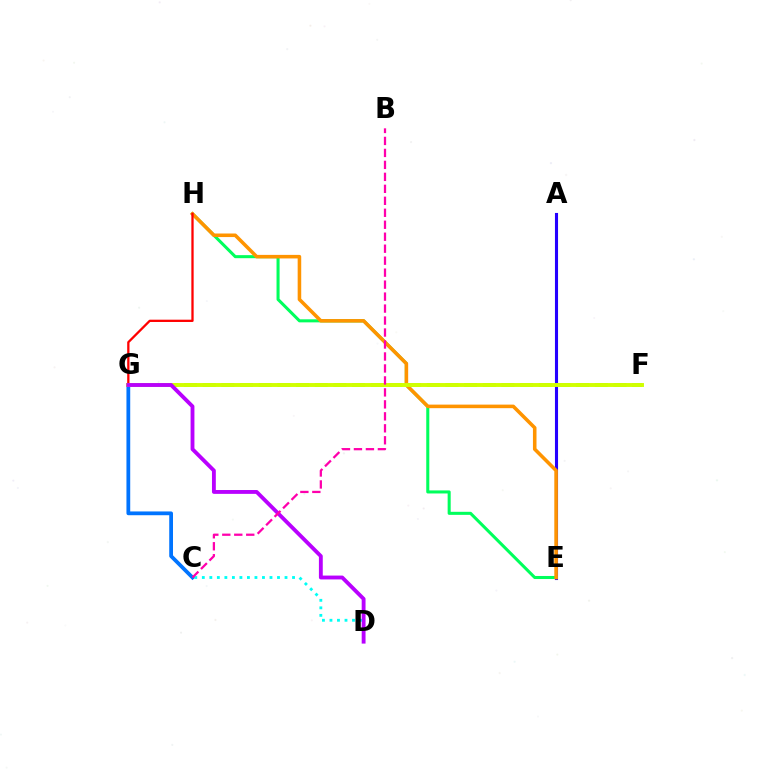{('C', 'G'): [{'color': '#0074ff', 'line_style': 'solid', 'thickness': 2.71}], ('A', 'E'): [{'color': '#2500ff', 'line_style': 'solid', 'thickness': 2.23}], ('E', 'H'): [{'color': '#00ff5c', 'line_style': 'solid', 'thickness': 2.2}, {'color': '#ff9400', 'line_style': 'solid', 'thickness': 2.56}], ('G', 'H'): [{'color': '#ff0000', 'line_style': 'solid', 'thickness': 1.65}], ('F', 'G'): [{'color': '#3dff00', 'line_style': 'dashed', 'thickness': 2.54}, {'color': '#d1ff00', 'line_style': 'solid', 'thickness': 2.81}], ('C', 'D'): [{'color': '#00fff6', 'line_style': 'dotted', 'thickness': 2.04}], ('D', 'G'): [{'color': '#b900ff', 'line_style': 'solid', 'thickness': 2.77}], ('B', 'C'): [{'color': '#ff00ac', 'line_style': 'dashed', 'thickness': 1.63}]}